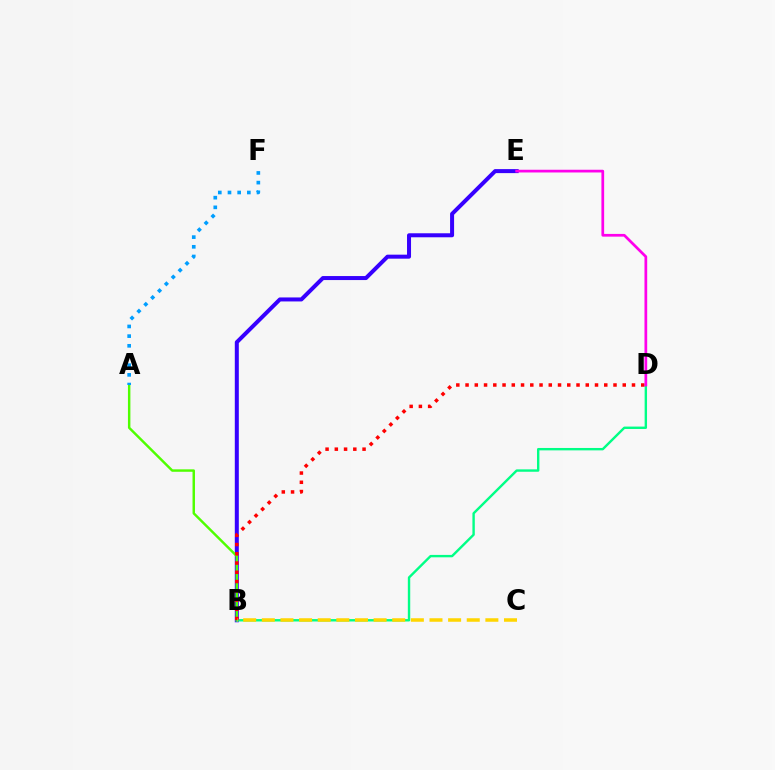{('B', 'E'): [{'color': '#3700ff', 'line_style': 'solid', 'thickness': 2.89}], ('A', 'B'): [{'color': '#4fff00', 'line_style': 'solid', 'thickness': 1.76}], ('B', 'D'): [{'color': '#00ff86', 'line_style': 'solid', 'thickness': 1.73}, {'color': '#ff0000', 'line_style': 'dotted', 'thickness': 2.51}], ('D', 'E'): [{'color': '#ff00ed', 'line_style': 'solid', 'thickness': 1.96}], ('A', 'F'): [{'color': '#009eff', 'line_style': 'dotted', 'thickness': 2.63}], ('B', 'C'): [{'color': '#ffd500', 'line_style': 'dashed', 'thickness': 2.53}]}